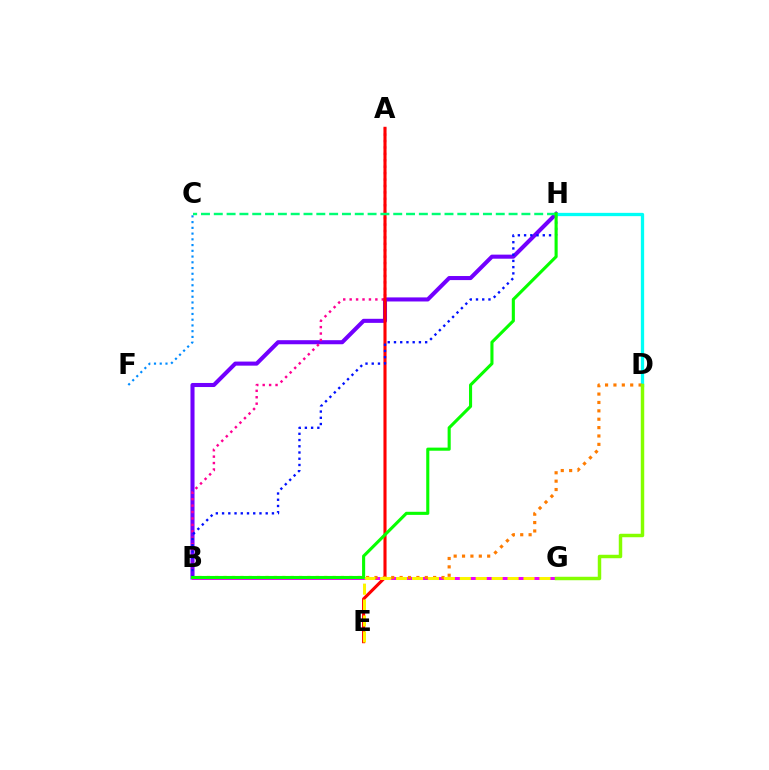{('B', 'H'): [{'color': '#7200ff', 'line_style': 'solid', 'thickness': 2.93}, {'color': '#0010ff', 'line_style': 'dotted', 'thickness': 1.69}, {'color': '#08ff00', 'line_style': 'solid', 'thickness': 2.23}], ('B', 'G'): [{'color': '#ee00ff', 'line_style': 'solid', 'thickness': 2.14}], ('A', 'B'): [{'color': '#ff0094', 'line_style': 'dotted', 'thickness': 1.75}], ('A', 'E'): [{'color': '#ff0000', 'line_style': 'solid', 'thickness': 2.23}], ('D', 'H'): [{'color': '#00fff6', 'line_style': 'solid', 'thickness': 2.37}], ('B', 'D'): [{'color': '#ff7c00', 'line_style': 'dotted', 'thickness': 2.28}], ('C', 'F'): [{'color': '#008cff', 'line_style': 'dotted', 'thickness': 1.56}], ('E', 'G'): [{'color': '#fcf500', 'line_style': 'dashed', 'thickness': 2.16}], ('C', 'H'): [{'color': '#00ff74', 'line_style': 'dashed', 'thickness': 1.74}], ('D', 'G'): [{'color': '#84ff00', 'line_style': 'solid', 'thickness': 2.49}]}